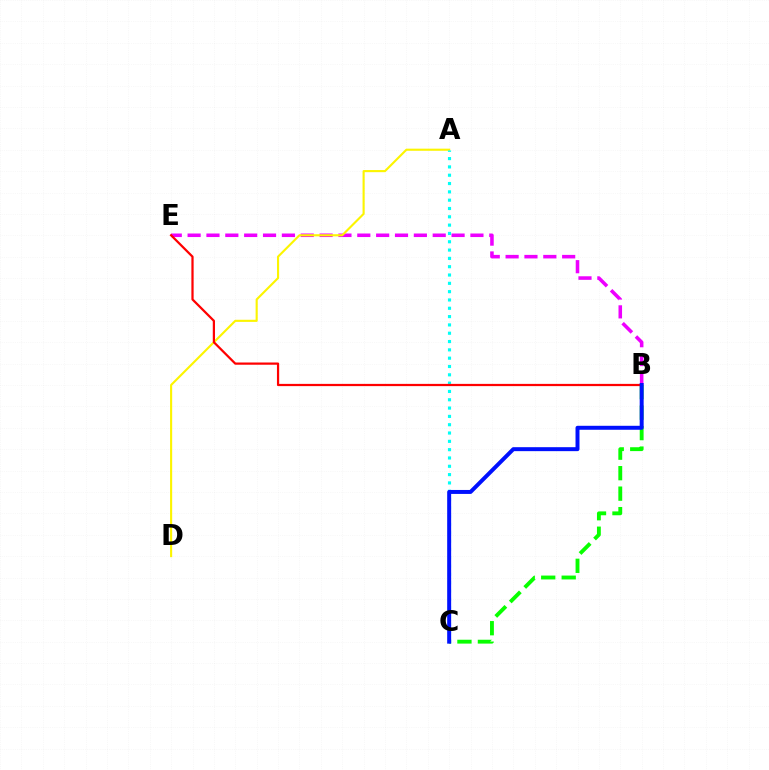{('B', 'E'): [{'color': '#ee00ff', 'line_style': 'dashed', 'thickness': 2.56}, {'color': '#ff0000', 'line_style': 'solid', 'thickness': 1.61}], ('A', 'D'): [{'color': '#fcf500', 'line_style': 'solid', 'thickness': 1.53}], ('A', 'C'): [{'color': '#00fff6', 'line_style': 'dotted', 'thickness': 2.26}], ('B', 'C'): [{'color': '#08ff00', 'line_style': 'dashed', 'thickness': 2.78}, {'color': '#0010ff', 'line_style': 'solid', 'thickness': 2.86}]}